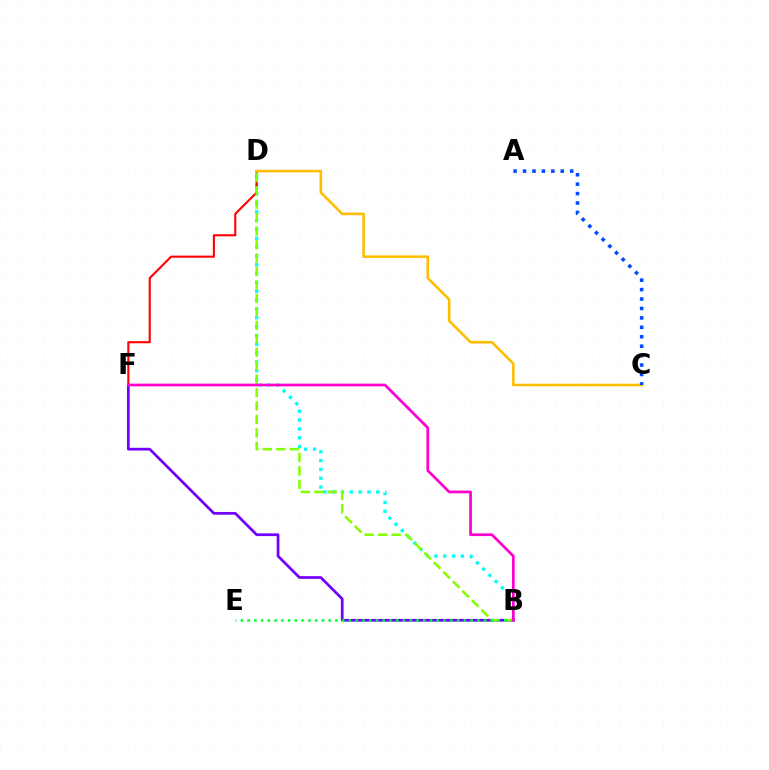{('B', 'D'): [{'color': '#00fff6', 'line_style': 'dotted', 'thickness': 2.4}, {'color': '#84ff00', 'line_style': 'dashed', 'thickness': 1.83}], ('D', 'F'): [{'color': '#ff0000', 'line_style': 'solid', 'thickness': 1.5}], ('B', 'F'): [{'color': '#7200ff', 'line_style': 'solid', 'thickness': 1.97}, {'color': '#ff00cf', 'line_style': 'solid', 'thickness': 1.95}], ('C', 'D'): [{'color': '#ffbd00', 'line_style': 'solid', 'thickness': 1.85}], ('A', 'C'): [{'color': '#004bff', 'line_style': 'dotted', 'thickness': 2.56}], ('B', 'E'): [{'color': '#00ff39', 'line_style': 'dotted', 'thickness': 1.84}]}